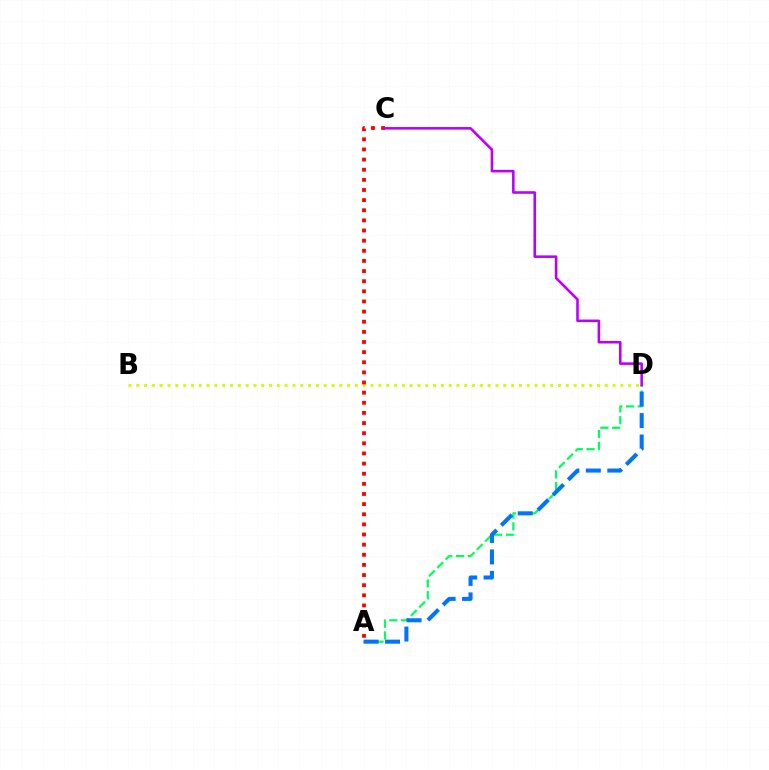{('A', 'D'): [{'color': '#00ff5c', 'line_style': 'dashed', 'thickness': 1.6}, {'color': '#0074ff', 'line_style': 'dashed', 'thickness': 2.91}], ('B', 'D'): [{'color': '#d1ff00', 'line_style': 'dotted', 'thickness': 2.12}], ('A', 'C'): [{'color': '#ff0000', 'line_style': 'dotted', 'thickness': 2.75}], ('C', 'D'): [{'color': '#b900ff', 'line_style': 'solid', 'thickness': 1.85}]}